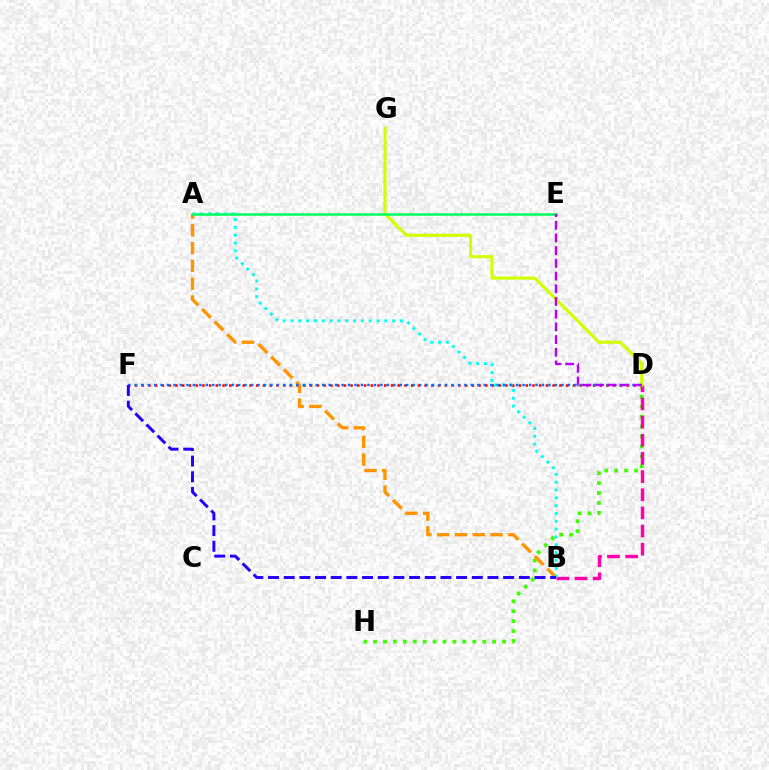{('D', 'H'): [{'color': '#3dff00', 'line_style': 'dotted', 'thickness': 2.7}], ('D', 'F'): [{'color': '#ff0000', 'line_style': 'dotted', 'thickness': 1.83}, {'color': '#0074ff', 'line_style': 'dotted', 'thickness': 1.76}], ('B', 'D'): [{'color': '#ff00ac', 'line_style': 'dashed', 'thickness': 2.47}], ('A', 'B'): [{'color': '#ff9400', 'line_style': 'dashed', 'thickness': 2.41}, {'color': '#00fff6', 'line_style': 'dotted', 'thickness': 2.12}], ('D', 'G'): [{'color': '#d1ff00', 'line_style': 'solid', 'thickness': 2.25}], ('A', 'E'): [{'color': '#00ff5c', 'line_style': 'solid', 'thickness': 1.8}], ('B', 'F'): [{'color': '#2500ff', 'line_style': 'dashed', 'thickness': 2.13}], ('D', 'E'): [{'color': '#b900ff', 'line_style': 'dashed', 'thickness': 1.73}]}